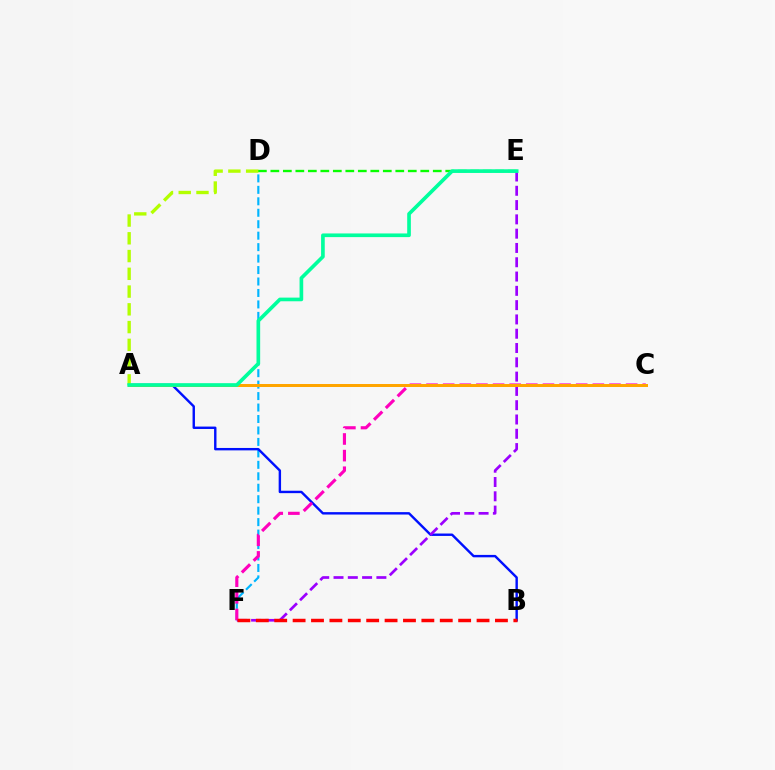{('D', 'E'): [{'color': '#08ff00', 'line_style': 'dashed', 'thickness': 1.7}], ('D', 'F'): [{'color': '#00b5ff', 'line_style': 'dashed', 'thickness': 1.56}], ('A', 'B'): [{'color': '#0010ff', 'line_style': 'solid', 'thickness': 1.73}], ('E', 'F'): [{'color': '#9b00ff', 'line_style': 'dashed', 'thickness': 1.94}], ('C', 'F'): [{'color': '#ff00bd', 'line_style': 'dashed', 'thickness': 2.26}], ('A', 'D'): [{'color': '#b3ff00', 'line_style': 'dashed', 'thickness': 2.41}], ('A', 'C'): [{'color': '#ffa500', 'line_style': 'solid', 'thickness': 2.16}], ('A', 'E'): [{'color': '#00ff9d', 'line_style': 'solid', 'thickness': 2.64}], ('B', 'F'): [{'color': '#ff0000', 'line_style': 'dashed', 'thickness': 2.5}]}